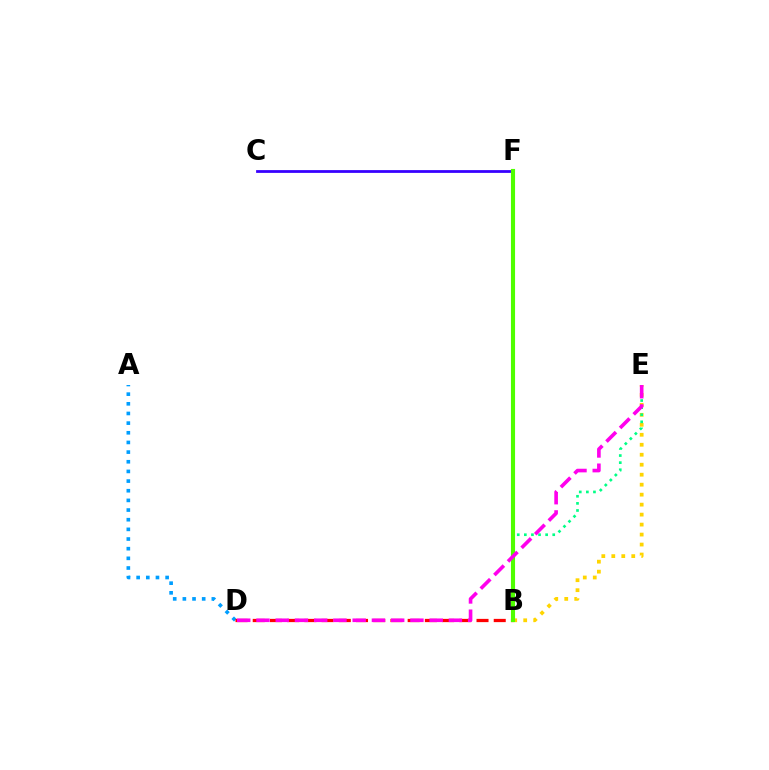{('B', 'E'): [{'color': '#ffd500', 'line_style': 'dotted', 'thickness': 2.71}, {'color': '#00ff86', 'line_style': 'dotted', 'thickness': 1.93}], ('C', 'F'): [{'color': '#3700ff', 'line_style': 'solid', 'thickness': 1.99}], ('A', 'D'): [{'color': '#009eff', 'line_style': 'dotted', 'thickness': 2.62}], ('B', 'D'): [{'color': '#ff0000', 'line_style': 'dashed', 'thickness': 2.34}], ('B', 'F'): [{'color': '#4fff00', 'line_style': 'solid', 'thickness': 2.96}], ('D', 'E'): [{'color': '#ff00ed', 'line_style': 'dashed', 'thickness': 2.61}]}